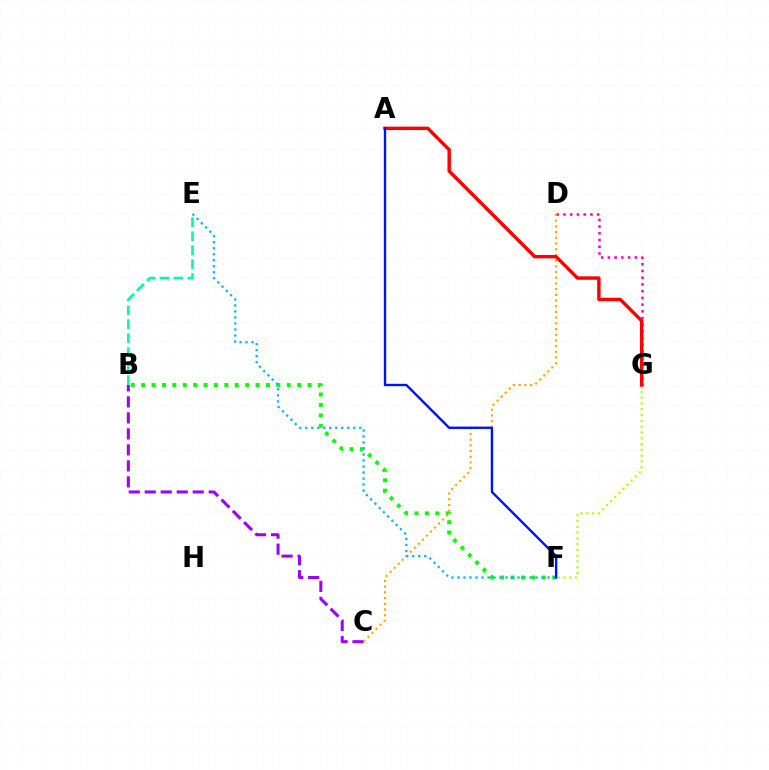{('B', 'C'): [{'color': '#9b00ff', 'line_style': 'dashed', 'thickness': 2.17}], ('D', 'G'): [{'color': '#ff00bd', 'line_style': 'dotted', 'thickness': 1.83}], ('B', 'F'): [{'color': '#08ff00', 'line_style': 'dotted', 'thickness': 2.83}], ('F', 'G'): [{'color': '#b3ff00', 'line_style': 'dotted', 'thickness': 1.58}], ('C', 'D'): [{'color': '#ffa500', 'line_style': 'dotted', 'thickness': 1.55}], ('A', 'G'): [{'color': '#ff0000', 'line_style': 'solid', 'thickness': 2.46}], ('E', 'F'): [{'color': '#00b5ff', 'line_style': 'dotted', 'thickness': 1.63}], ('B', 'E'): [{'color': '#00ff9d', 'line_style': 'dashed', 'thickness': 1.9}], ('A', 'F'): [{'color': '#0010ff', 'line_style': 'solid', 'thickness': 1.7}]}